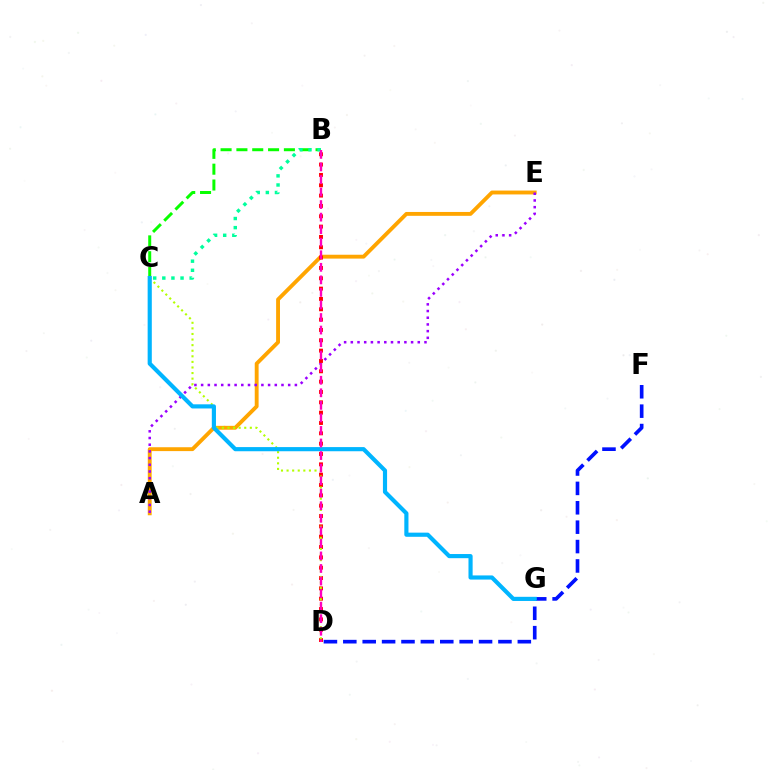{('B', 'C'): [{'color': '#08ff00', 'line_style': 'dashed', 'thickness': 2.15}, {'color': '#00ff9d', 'line_style': 'dotted', 'thickness': 2.48}], ('A', 'E'): [{'color': '#ffa500', 'line_style': 'solid', 'thickness': 2.78}, {'color': '#9b00ff', 'line_style': 'dotted', 'thickness': 1.82}], ('B', 'D'): [{'color': '#ff0000', 'line_style': 'dotted', 'thickness': 2.81}, {'color': '#ff00bd', 'line_style': 'dashed', 'thickness': 1.7}], ('D', 'F'): [{'color': '#0010ff', 'line_style': 'dashed', 'thickness': 2.63}], ('C', 'D'): [{'color': '#b3ff00', 'line_style': 'dotted', 'thickness': 1.52}], ('C', 'G'): [{'color': '#00b5ff', 'line_style': 'solid', 'thickness': 2.99}]}